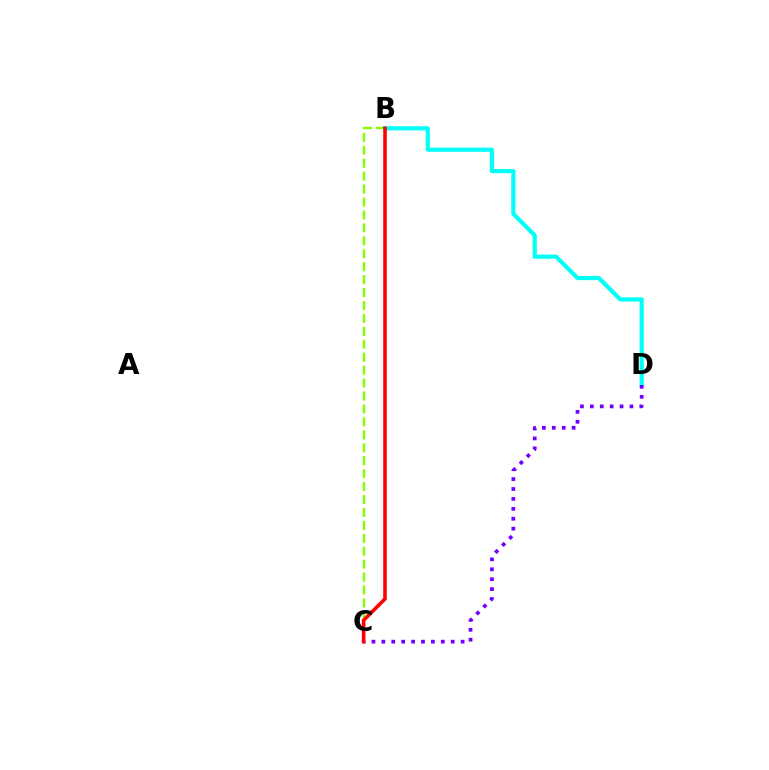{('B', 'D'): [{'color': '#00fff6', 'line_style': 'solid', 'thickness': 3.0}], ('B', 'C'): [{'color': '#84ff00', 'line_style': 'dashed', 'thickness': 1.76}, {'color': '#ff0000', 'line_style': 'solid', 'thickness': 2.58}], ('C', 'D'): [{'color': '#7200ff', 'line_style': 'dotted', 'thickness': 2.69}]}